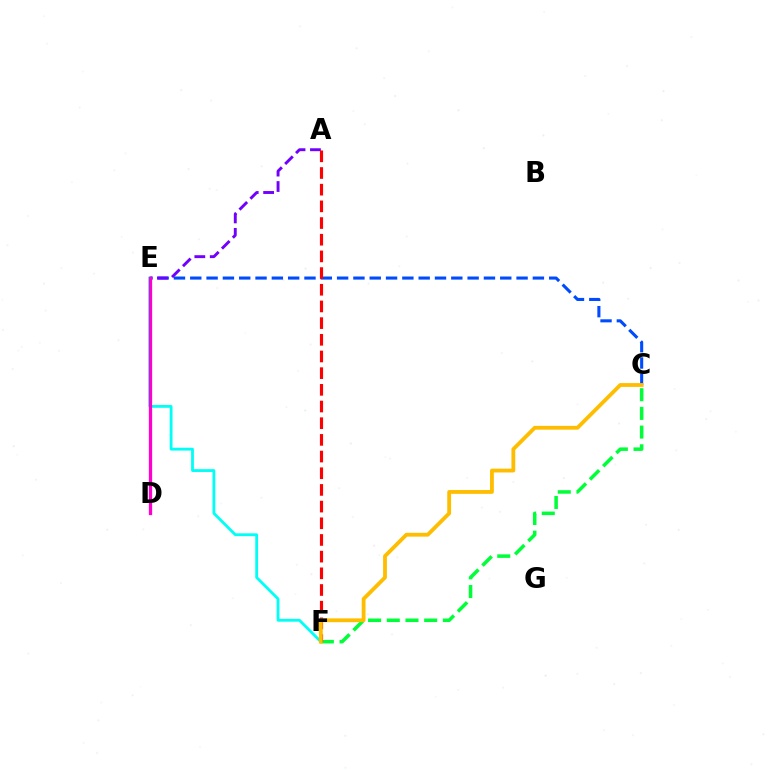{('D', 'E'): [{'color': '#84ff00', 'line_style': 'dashed', 'thickness': 2.08}, {'color': '#ff00cf', 'line_style': 'solid', 'thickness': 2.35}], ('C', 'F'): [{'color': '#00ff39', 'line_style': 'dashed', 'thickness': 2.54}, {'color': '#ffbd00', 'line_style': 'solid', 'thickness': 2.75}], ('C', 'E'): [{'color': '#004bff', 'line_style': 'dashed', 'thickness': 2.22}], ('A', 'E'): [{'color': '#7200ff', 'line_style': 'dashed', 'thickness': 2.09}], ('E', 'F'): [{'color': '#00fff6', 'line_style': 'solid', 'thickness': 2.02}], ('A', 'F'): [{'color': '#ff0000', 'line_style': 'dashed', 'thickness': 2.27}]}